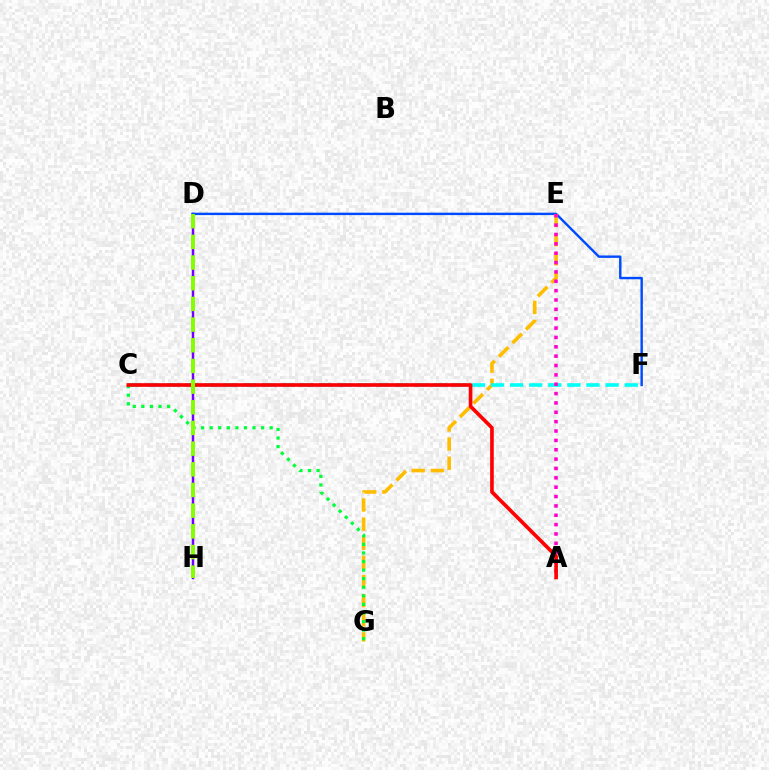{('D', 'H'): [{'color': '#7200ff', 'line_style': 'solid', 'thickness': 1.77}, {'color': '#84ff00', 'line_style': 'dashed', 'thickness': 2.81}], ('D', 'F'): [{'color': '#004bff', 'line_style': 'solid', 'thickness': 1.74}], ('E', 'G'): [{'color': '#ffbd00', 'line_style': 'dashed', 'thickness': 2.6}], ('C', 'F'): [{'color': '#00fff6', 'line_style': 'dashed', 'thickness': 2.59}], ('A', 'E'): [{'color': '#ff00cf', 'line_style': 'dotted', 'thickness': 2.54}], ('C', 'G'): [{'color': '#00ff39', 'line_style': 'dotted', 'thickness': 2.33}], ('A', 'C'): [{'color': '#ff0000', 'line_style': 'solid', 'thickness': 2.62}]}